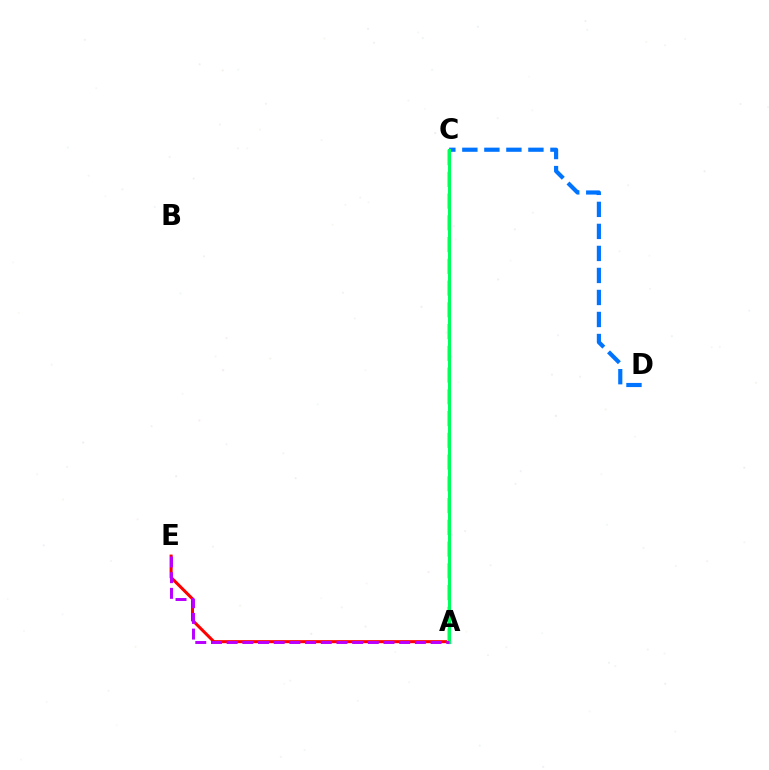{('C', 'D'): [{'color': '#0074ff', 'line_style': 'dashed', 'thickness': 2.99}], ('A', 'E'): [{'color': '#ff0000', 'line_style': 'solid', 'thickness': 2.19}, {'color': '#b900ff', 'line_style': 'dashed', 'thickness': 2.13}], ('A', 'C'): [{'color': '#d1ff00', 'line_style': 'dashed', 'thickness': 2.95}, {'color': '#00ff5c', 'line_style': 'solid', 'thickness': 2.27}]}